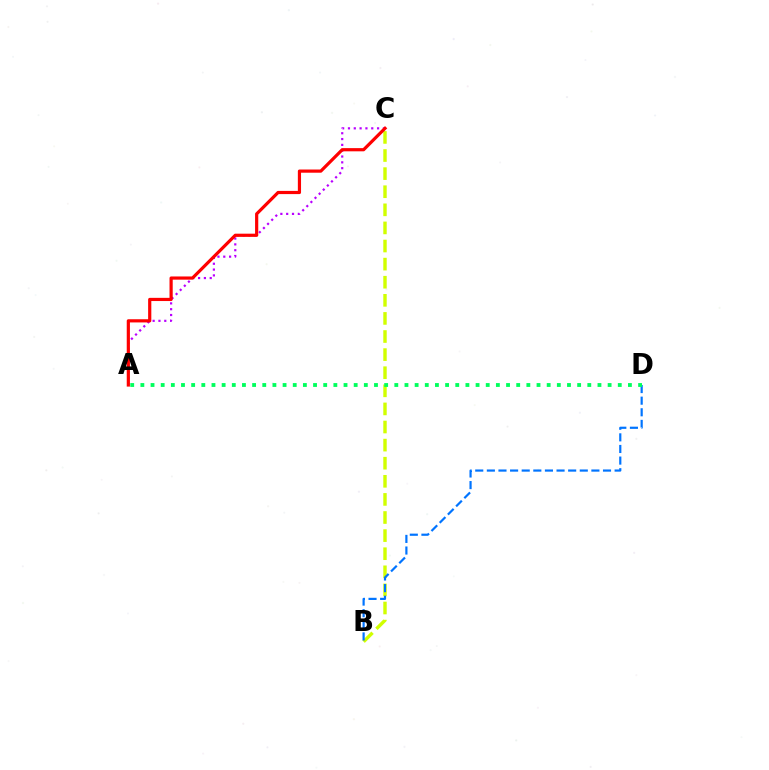{('B', 'C'): [{'color': '#d1ff00', 'line_style': 'dashed', 'thickness': 2.46}], ('B', 'D'): [{'color': '#0074ff', 'line_style': 'dashed', 'thickness': 1.58}], ('A', 'C'): [{'color': '#b900ff', 'line_style': 'dotted', 'thickness': 1.58}, {'color': '#ff0000', 'line_style': 'solid', 'thickness': 2.3}], ('A', 'D'): [{'color': '#00ff5c', 'line_style': 'dotted', 'thickness': 2.76}]}